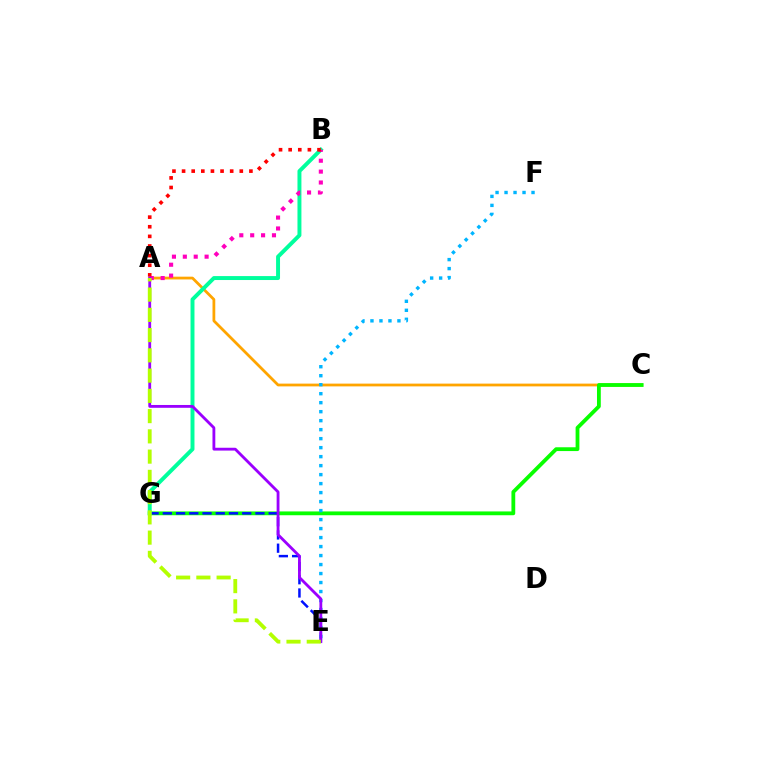{('A', 'C'): [{'color': '#ffa500', 'line_style': 'solid', 'thickness': 1.99}], ('C', 'G'): [{'color': '#08ff00', 'line_style': 'solid', 'thickness': 2.74}], ('E', 'G'): [{'color': '#0010ff', 'line_style': 'dashed', 'thickness': 1.8}], ('B', 'G'): [{'color': '#00ff9d', 'line_style': 'solid', 'thickness': 2.84}], ('A', 'B'): [{'color': '#ff00bd', 'line_style': 'dotted', 'thickness': 2.96}, {'color': '#ff0000', 'line_style': 'dotted', 'thickness': 2.61}], ('E', 'F'): [{'color': '#00b5ff', 'line_style': 'dotted', 'thickness': 2.44}], ('A', 'E'): [{'color': '#9b00ff', 'line_style': 'solid', 'thickness': 2.04}, {'color': '#b3ff00', 'line_style': 'dashed', 'thickness': 2.75}]}